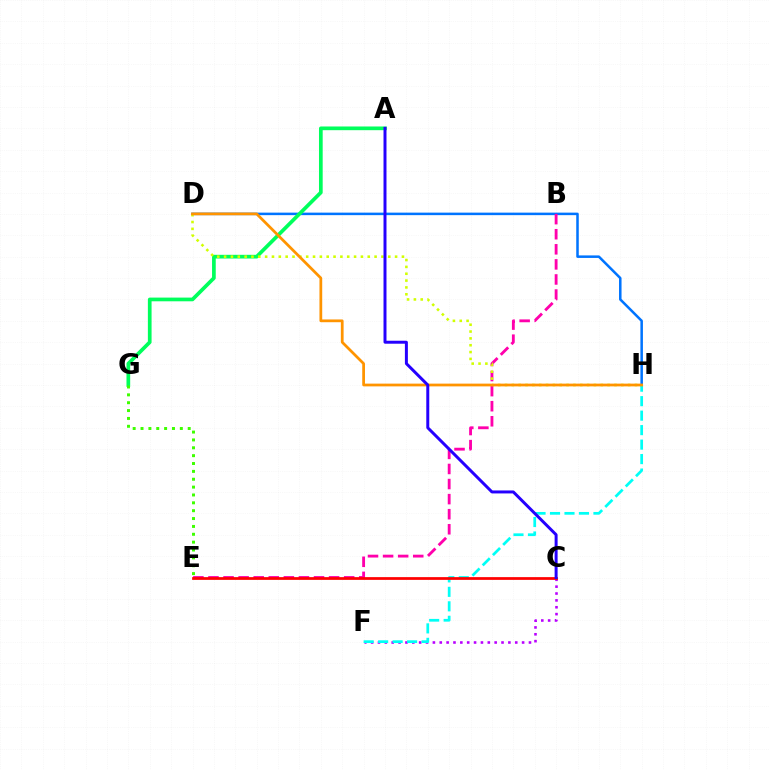{('D', 'H'): [{'color': '#0074ff', 'line_style': 'solid', 'thickness': 1.82}, {'color': '#d1ff00', 'line_style': 'dotted', 'thickness': 1.86}, {'color': '#ff9400', 'line_style': 'solid', 'thickness': 1.98}], ('C', 'F'): [{'color': '#b900ff', 'line_style': 'dotted', 'thickness': 1.86}], ('B', 'E'): [{'color': '#ff00ac', 'line_style': 'dashed', 'thickness': 2.05}], ('A', 'G'): [{'color': '#00ff5c', 'line_style': 'solid', 'thickness': 2.66}], ('F', 'H'): [{'color': '#00fff6', 'line_style': 'dashed', 'thickness': 1.97}], ('E', 'G'): [{'color': '#3dff00', 'line_style': 'dotted', 'thickness': 2.14}], ('C', 'E'): [{'color': '#ff0000', 'line_style': 'solid', 'thickness': 1.98}], ('A', 'C'): [{'color': '#2500ff', 'line_style': 'solid', 'thickness': 2.14}]}